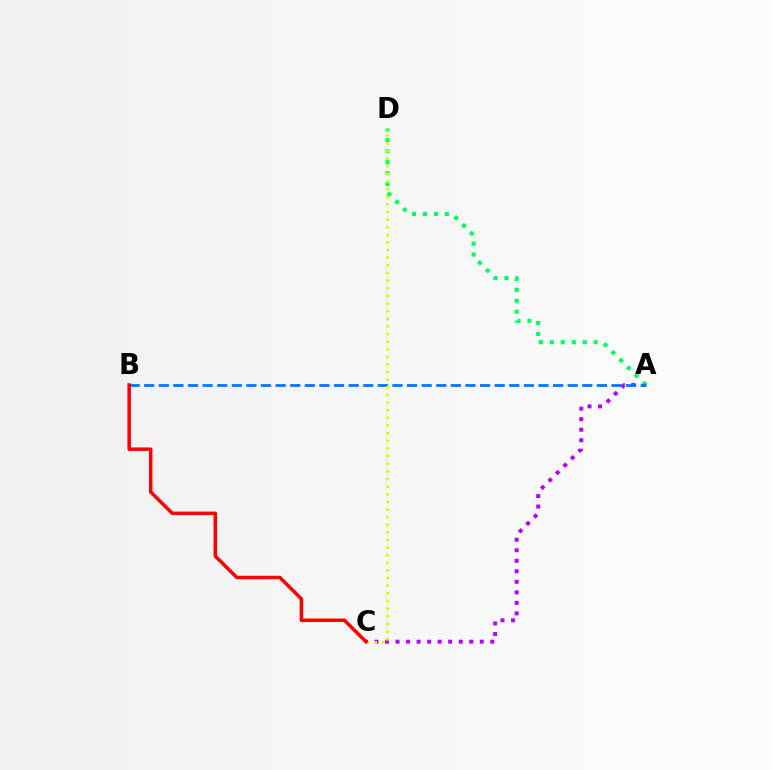{('A', 'C'): [{'color': '#b900ff', 'line_style': 'dotted', 'thickness': 2.86}], ('A', 'D'): [{'color': '#00ff5c', 'line_style': 'dotted', 'thickness': 2.98}], ('A', 'B'): [{'color': '#0074ff', 'line_style': 'dashed', 'thickness': 1.98}], ('C', 'D'): [{'color': '#d1ff00', 'line_style': 'dotted', 'thickness': 2.07}], ('B', 'C'): [{'color': '#ff0000', 'line_style': 'solid', 'thickness': 2.52}]}